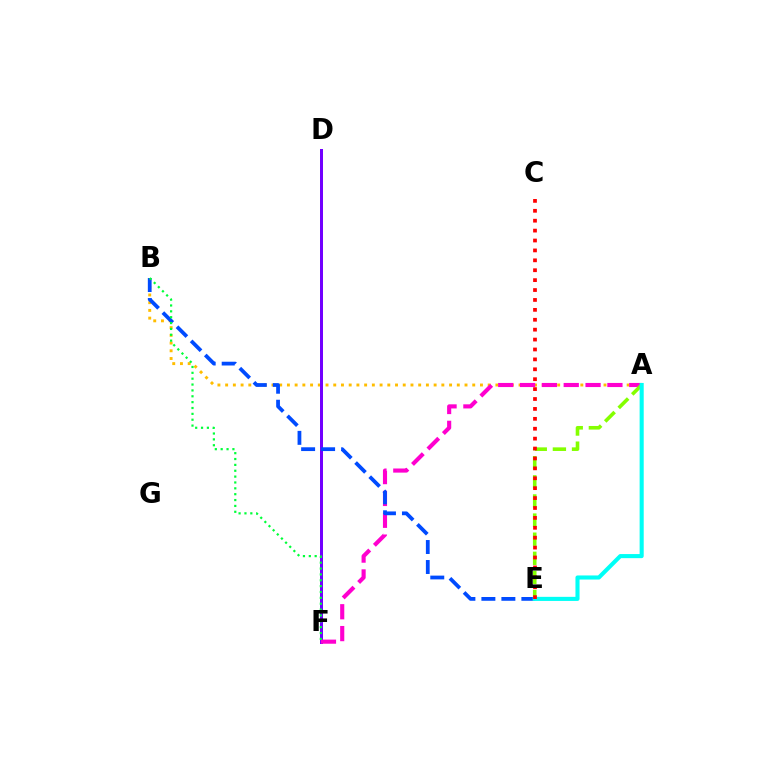{('A', 'B'): [{'color': '#ffbd00', 'line_style': 'dotted', 'thickness': 2.1}], ('D', 'F'): [{'color': '#7200ff', 'line_style': 'solid', 'thickness': 2.15}], ('A', 'F'): [{'color': '#ff00cf', 'line_style': 'dashed', 'thickness': 2.97}], ('A', 'E'): [{'color': '#84ff00', 'line_style': 'dashed', 'thickness': 2.6}, {'color': '#00fff6', 'line_style': 'solid', 'thickness': 2.95}], ('B', 'E'): [{'color': '#004bff', 'line_style': 'dashed', 'thickness': 2.72}], ('C', 'E'): [{'color': '#ff0000', 'line_style': 'dotted', 'thickness': 2.69}], ('B', 'F'): [{'color': '#00ff39', 'line_style': 'dotted', 'thickness': 1.59}]}